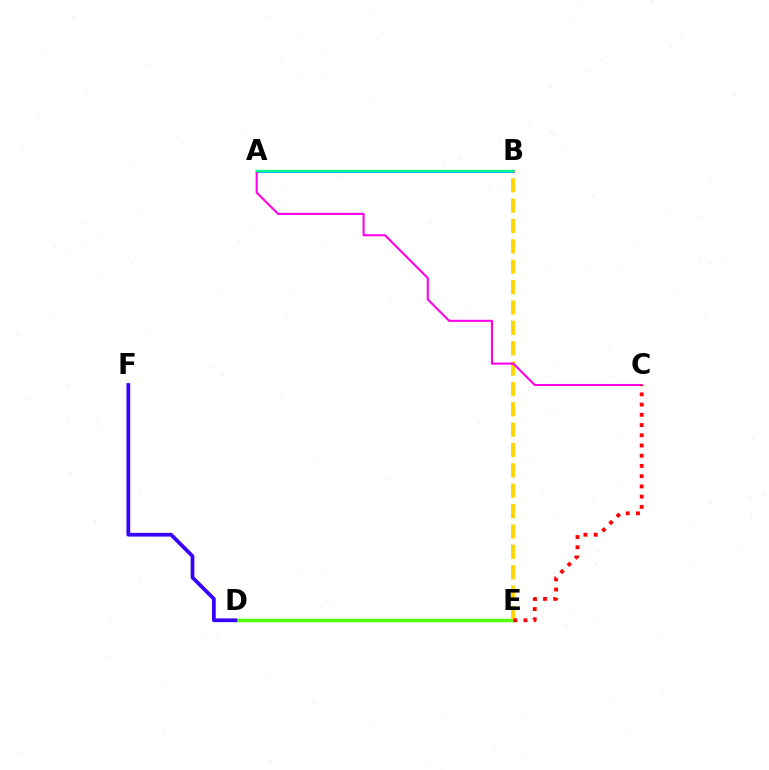{('A', 'B'): [{'color': '#009eff', 'line_style': 'solid', 'thickness': 2.08}, {'color': '#00ff86', 'line_style': 'solid', 'thickness': 1.64}], ('D', 'E'): [{'color': '#4fff00', 'line_style': 'solid', 'thickness': 2.49}], ('D', 'F'): [{'color': '#3700ff', 'line_style': 'solid', 'thickness': 2.69}], ('B', 'E'): [{'color': '#ffd500', 'line_style': 'dashed', 'thickness': 2.77}], ('A', 'C'): [{'color': '#ff00ed', 'line_style': 'solid', 'thickness': 1.5}], ('C', 'E'): [{'color': '#ff0000', 'line_style': 'dotted', 'thickness': 2.78}]}